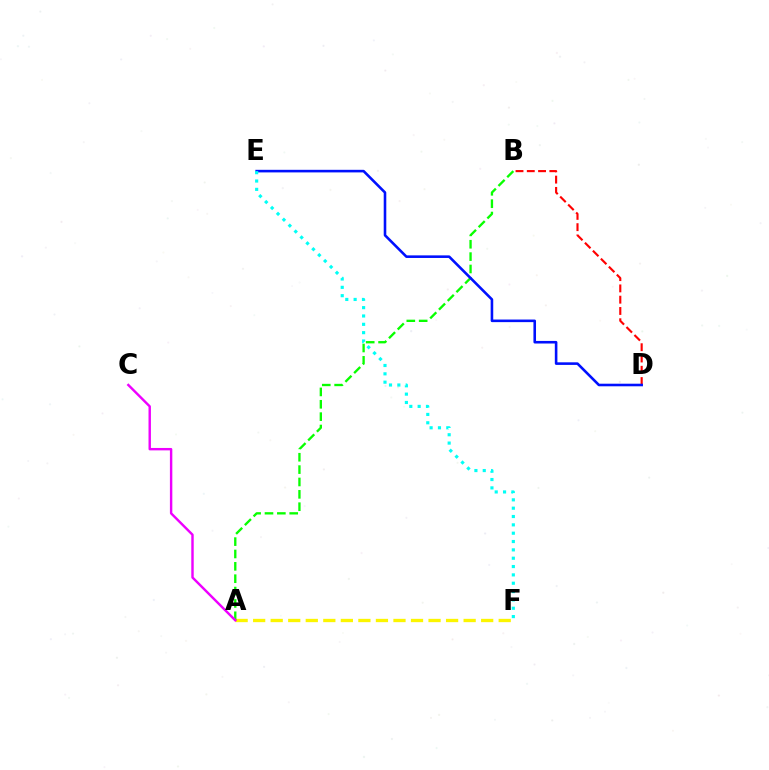{('A', 'F'): [{'color': '#fcf500', 'line_style': 'dashed', 'thickness': 2.38}], ('A', 'B'): [{'color': '#08ff00', 'line_style': 'dashed', 'thickness': 1.68}], ('B', 'D'): [{'color': '#ff0000', 'line_style': 'dashed', 'thickness': 1.53}], ('D', 'E'): [{'color': '#0010ff', 'line_style': 'solid', 'thickness': 1.86}], ('A', 'C'): [{'color': '#ee00ff', 'line_style': 'solid', 'thickness': 1.74}], ('E', 'F'): [{'color': '#00fff6', 'line_style': 'dotted', 'thickness': 2.27}]}